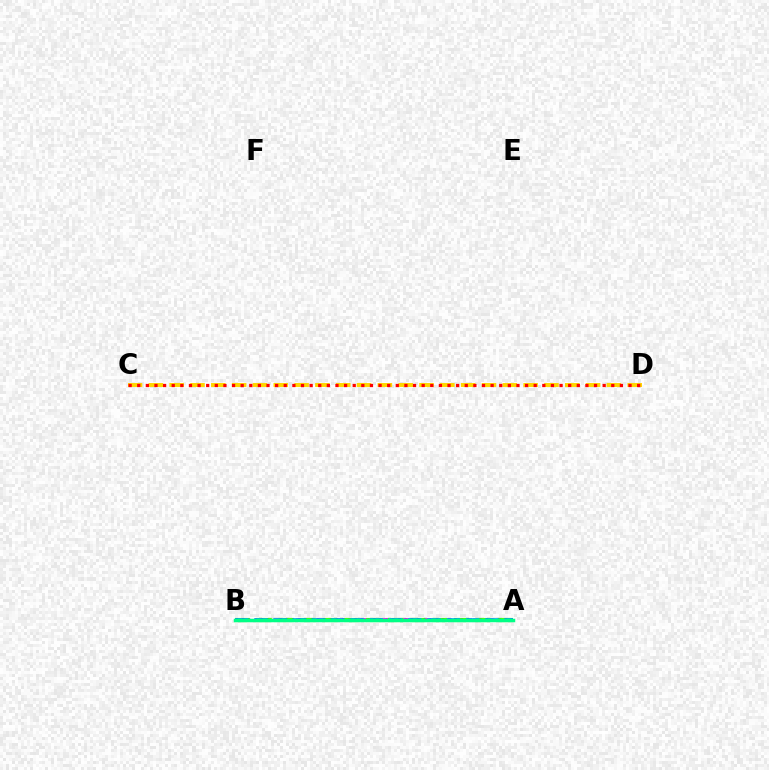{('A', 'B'): [{'color': '#ff00ed', 'line_style': 'dashed', 'thickness': 2.75}, {'color': '#4fff00', 'line_style': 'dashed', 'thickness': 2.98}, {'color': '#009eff', 'line_style': 'dashed', 'thickness': 2.61}, {'color': '#3700ff', 'line_style': 'dotted', 'thickness': 1.7}, {'color': '#00ff86', 'line_style': 'solid', 'thickness': 2.51}], ('C', 'D'): [{'color': '#ffd500', 'line_style': 'dashed', 'thickness': 2.83}, {'color': '#ff0000', 'line_style': 'dotted', 'thickness': 2.34}]}